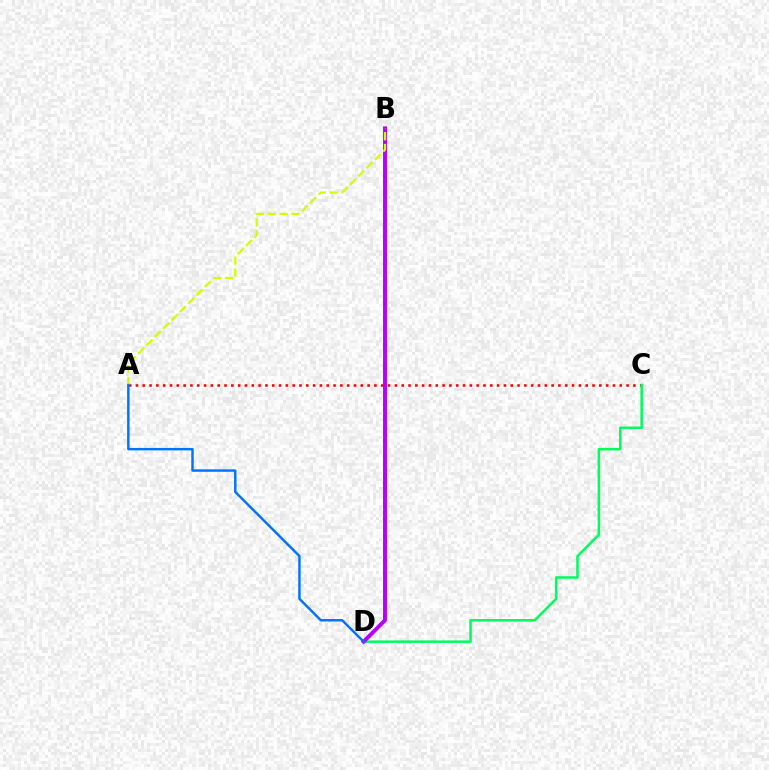{('A', 'C'): [{'color': '#ff0000', 'line_style': 'dotted', 'thickness': 1.85}], ('C', 'D'): [{'color': '#00ff5c', 'line_style': 'solid', 'thickness': 1.83}], ('B', 'D'): [{'color': '#b900ff', 'line_style': 'solid', 'thickness': 2.84}], ('A', 'B'): [{'color': '#d1ff00', 'line_style': 'dashed', 'thickness': 1.6}], ('A', 'D'): [{'color': '#0074ff', 'line_style': 'solid', 'thickness': 1.76}]}